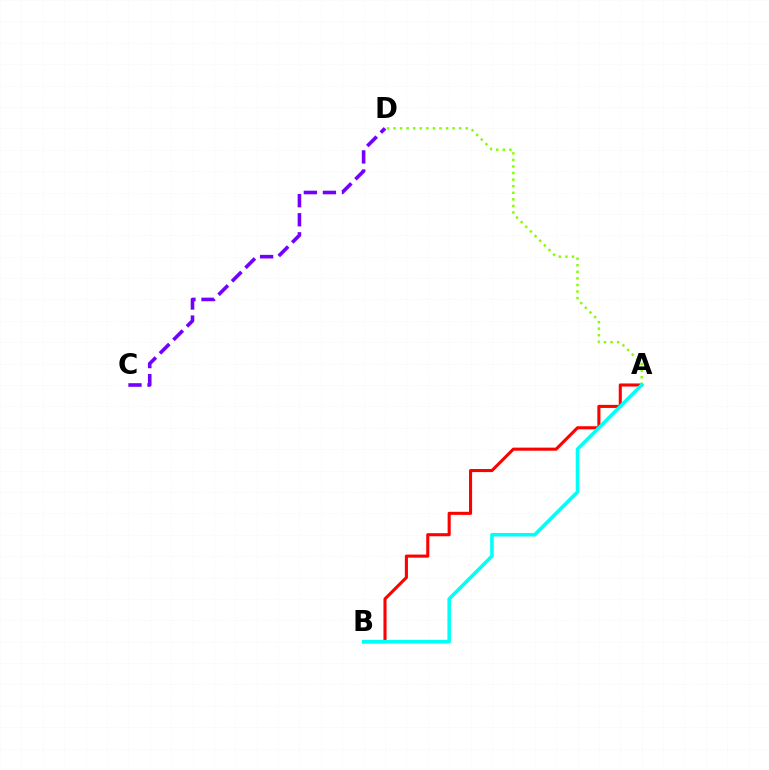{('A', 'B'): [{'color': '#ff0000', 'line_style': 'solid', 'thickness': 2.22}, {'color': '#00fff6', 'line_style': 'solid', 'thickness': 2.56}], ('A', 'D'): [{'color': '#84ff00', 'line_style': 'dotted', 'thickness': 1.78}], ('C', 'D'): [{'color': '#7200ff', 'line_style': 'dashed', 'thickness': 2.59}]}